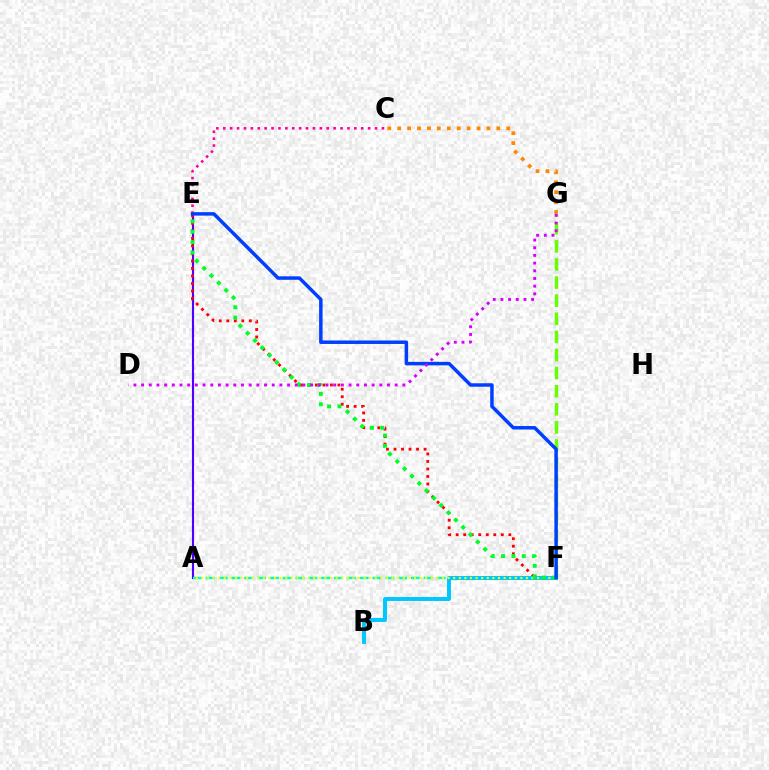{('A', 'E'): [{'color': '#4f00ff', 'line_style': 'solid', 'thickness': 1.53}], ('A', 'F'): [{'color': '#00ffaf', 'line_style': 'dashed', 'thickness': 1.74}, {'color': '#eeff00', 'line_style': 'dotted', 'thickness': 1.52}], ('E', 'F'): [{'color': '#ff0000', 'line_style': 'dotted', 'thickness': 2.04}, {'color': '#00ff27', 'line_style': 'dotted', 'thickness': 2.81}, {'color': '#003fff', 'line_style': 'solid', 'thickness': 2.51}], ('B', 'F'): [{'color': '#00c7ff', 'line_style': 'solid', 'thickness': 2.84}], ('F', 'G'): [{'color': '#66ff00', 'line_style': 'dashed', 'thickness': 2.46}], ('C', 'E'): [{'color': '#ff00a0', 'line_style': 'dotted', 'thickness': 1.87}], ('C', 'G'): [{'color': '#ff8800', 'line_style': 'dotted', 'thickness': 2.69}], ('D', 'G'): [{'color': '#d600ff', 'line_style': 'dotted', 'thickness': 2.09}]}